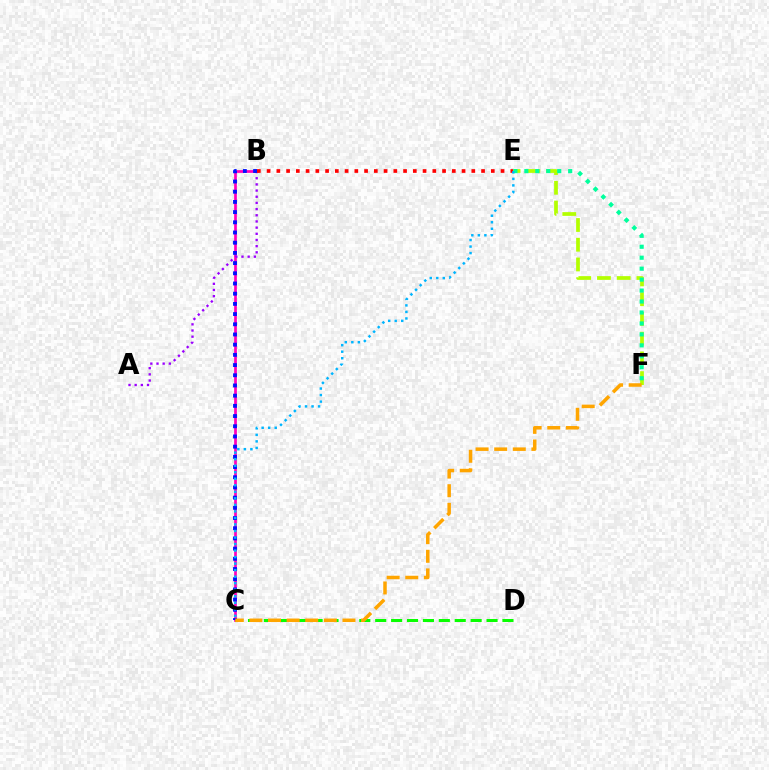{('E', 'F'): [{'color': '#b3ff00', 'line_style': 'dashed', 'thickness': 2.68}, {'color': '#00ff9d', 'line_style': 'dotted', 'thickness': 2.98}], ('B', 'C'): [{'color': '#ff00bd', 'line_style': 'solid', 'thickness': 1.96}, {'color': '#0010ff', 'line_style': 'dotted', 'thickness': 2.77}], ('A', 'B'): [{'color': '#9b00ff', 'line_style': 'dotted', 'thickness': 1.68}], ('C', 'D'): [{'color': '#08ff00', 'line_style': 'dashed', 'thickness': 2.16}], ('B', 'E'): [{'color': '#ff0000', 'line_style': 'dotted', 'thickness': 2.65}], ('C', 'F'): [{'color': '#ffa500', 'line_style': 'dashed', 'thickness': 2.53}], ('C', 'E'): [{'color': '#00b5ff', 'line_style': 'dotted', 'thickness': 1.77}]}